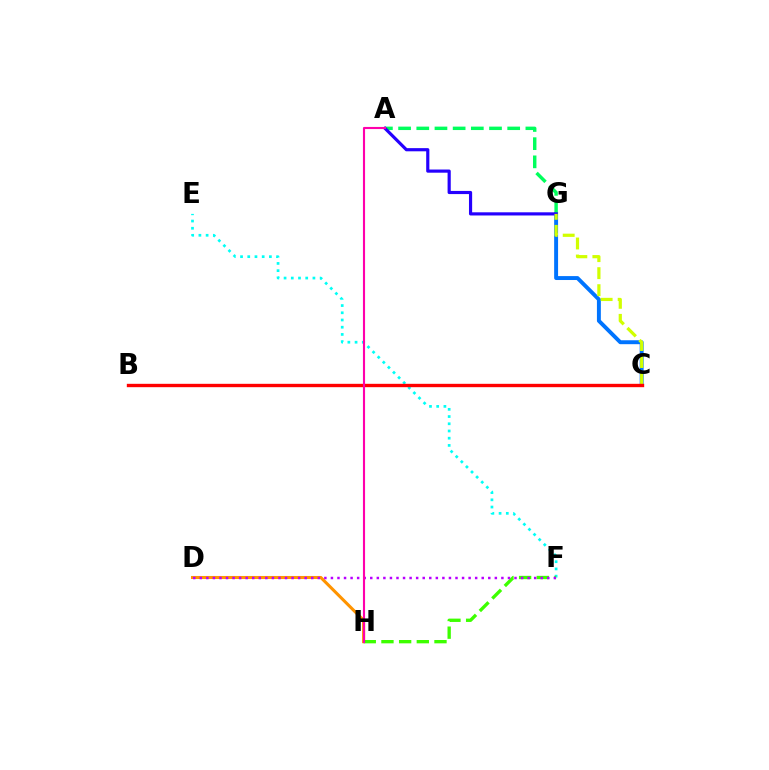{('E', 'F'): [{'color': '#00fff6', 'line_style': 'dotted', 'thickness': 1.96}], ('C', 'G'): [{'color': '#0074ff', 'line_style': 'solid', 'thickness': 2.83}, {'color': '#d1ff00', 'line_style': 'dashed', 'thickness': 2.31}], ('A', 'G'): [{'color': '#00ff5c', 'line_style': 'dashed', 'thickness': 2.47}, {'color': '#2500ff', 'line_style': 'solid', 'thickness': 2.28}], ('D', 'H'): [{'color': '#ff9400', 'line_style': 'solid', 'thickness': 2.21}], ('F', 'H'): [{'color': '#3dff00', 'line_style': 'dashed', 'thickness': 2.4}], ('B', 'C'): [{'color': '#ff0000', 'line_style': 'solid', 'thickness': 2.43}], ('D', 'F'): [{'color': '#b900ff', 'line_style': 'dotted', 'thickness': 1.78}], ('A', 'H'): [{'color': '#ff00ac', 'line_style': 'solid', 'thickness': 1.52}]}